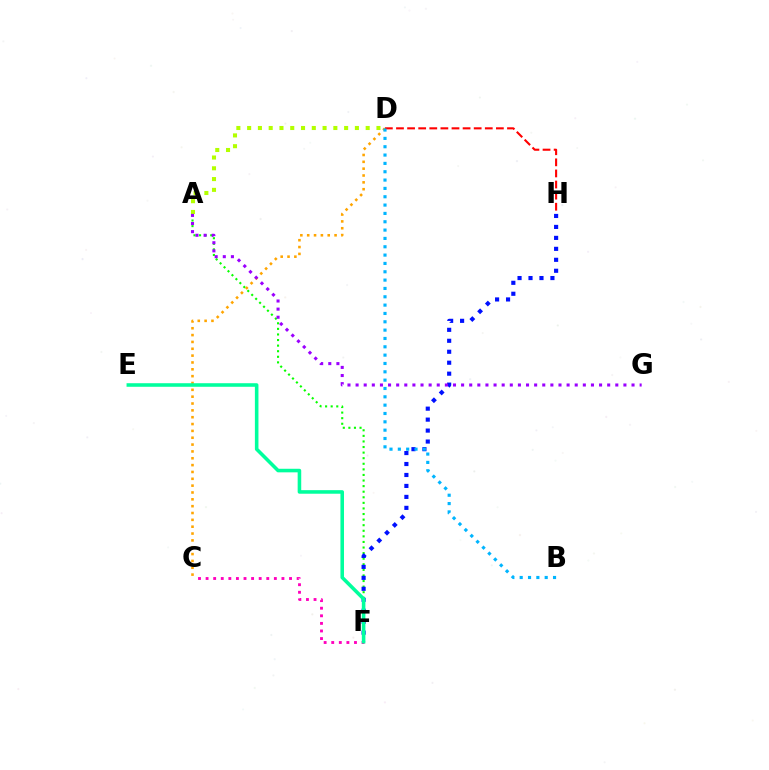{('A', 'F'): [{'color': '#08ff00', 'line_style': 'dotted', 'thickness': 1.52}], ('C', 'F'): [{'color': '#ff00bd', 'line_style': 'dotted', 'thickness': 2.06}], ('F', 'H'): [{'color': '#0010ff', 'line_style': 'dotted', 'thickness': 2.98}], ('C', 'D'): [{'color': '#ffa500', 'line_style': 'dotted', 'thickness': 1.86}], ('A', 'D'): [{'color': '#b3ff00', 'line_style': 'dotted', 'thickness': 2.93}], ('E', 'F'): [{'color': '#00ff9d', 'line_style': 'solid', 'thickness': 2.57}], ('A', 'G'): [{'color': '#9b00ff', 'line_style': 'dotted', 'thickness': 2.21}], ('D', 'H'): [{'color': '#ff0000', 'line_style': 'dashed', 'thickness': 1.51}], ('B', 'D'): [{'color': '#00b5ff', 'line_style': 'dotted', 'thickness': 2.26}]}